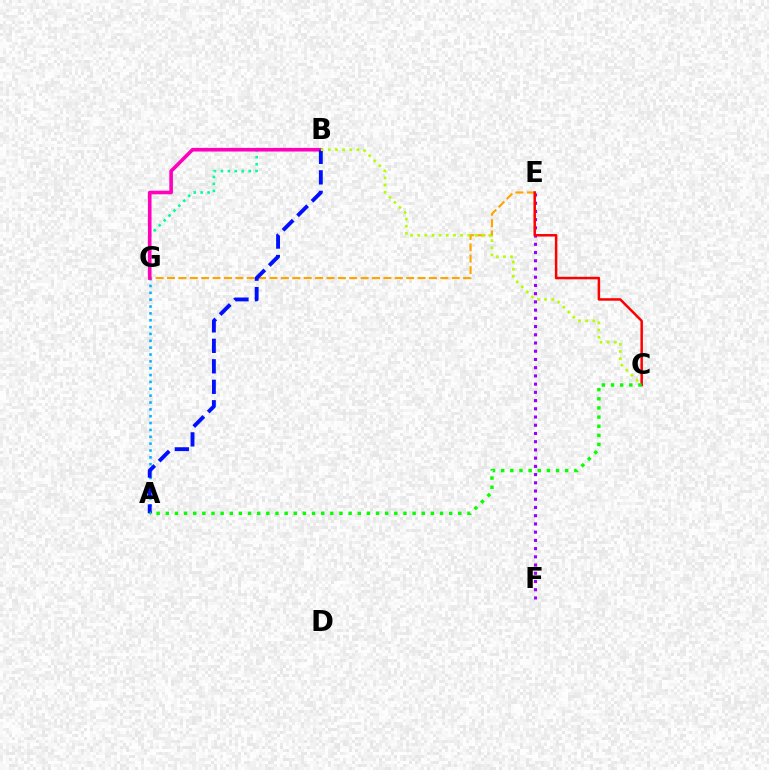{('B', 'G'): [{'color': '#00ff9d', 'line_style': 'dotted', 'thickness': 1.89}, {'color': '#ff00bd', 'line_style': 'solid', 'thickness': 2.6}], ('E', 'G'): [{'color': '#ffa500', 'line_style': 'dashed', 'thickness': 1.55}], ('A', 'G'): [{'color': '#00b5ff', 'line_style': 'dotted', 'thickness': 1.86}], ('A', 'B'): [{'color': '#0010ff', 'line_style': 'dashed', 'thickness': 2.78}], ('E', 'F'): [{'color': '#9b00ff', 'line_style': 'dotted', 'thickness': 2.23}], ('B', 'C'): [{'color': '#b3ff00', 'line_style': 'dotted', 'thickness': 1.94}], ('C', 'E'): [{'color': '#ff0000', 'line_style': 'solid', 'thickness': 1.8}], ('A', 'C'): [{'color': '#08ff00', 'line_style': 'dotted', 'thickness': 2.48}]}